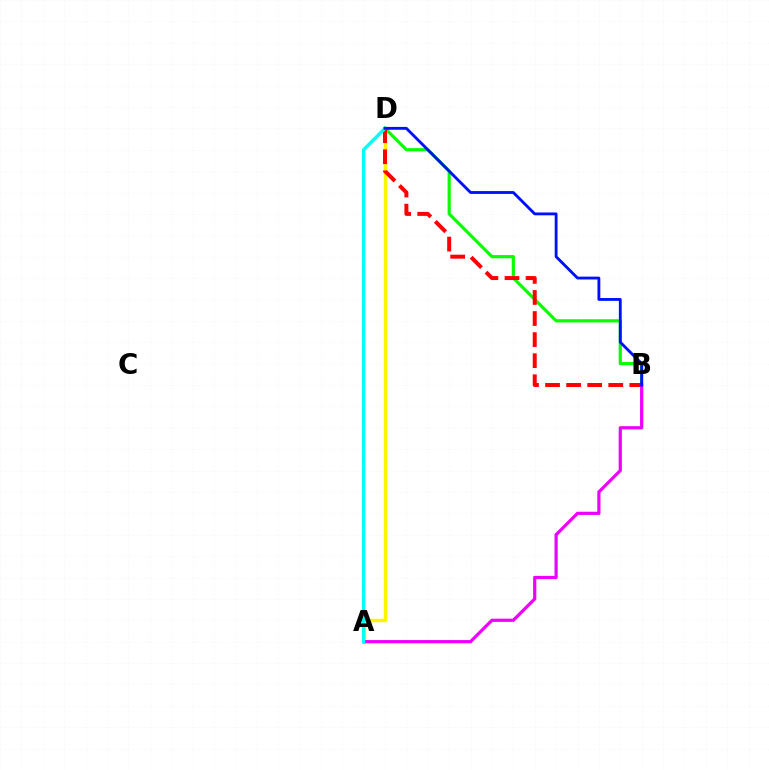{('A', 'D'): [{'color': '#fcf500', 'line_style': 'solid', 'thickness': 2.48}, {'color': '#00fff6', 'line_style': 'solid', 'thickness': 2.4}], ('B', 'D'): [{'color': '#08ff00', 'line_style': 'solid', 'thickness': 2.28}, {'color': '#ff0000', 'line_style': 'dashed', 'thickness': 2.86}, {'color': '#0010ff', 'line_style': 'solid', 'thickness': 2.05}], ('A', 'B'): [{'color': '#ee00ff', 'line_style': 'solid', 'thickness': 2.31}]}